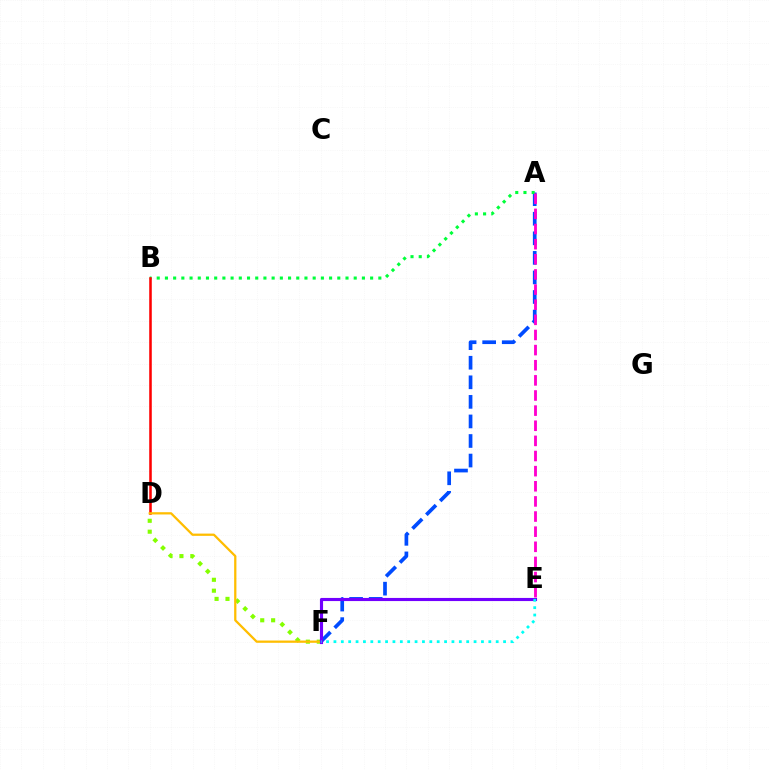{('D', 'F'): [{'color': '#84ff00', 'line_style': 'dotted', 'thickness': 2.96}, {'color': '#ffbd00', 'line_style': 'solid', 'thickness': 1.63}], ('A', 'F'): [{'color': '#004bff', 'line_style': 'dashed', 'thickness': 2.66}], ('A', 'B'): [{'color': '#00ff39', 'line_style': 'dotted', 'thickness': 2.23}], ('B', 'D'): [{'color': '#ff0000', 'line_style': 'solid', 'thickness': 1.84}], ('E', 'F'): [{'color': '#7200ff', 'line_style': 'solid', 'thickness': 2.25}, {'color': '#00fff6', 'line_style': 'dotted', 'thickness': 2.0}], ('A', 'E'): [{'color': '#ff00cf', 'line_style': 'dashed', 'thickness': 2.06}]}